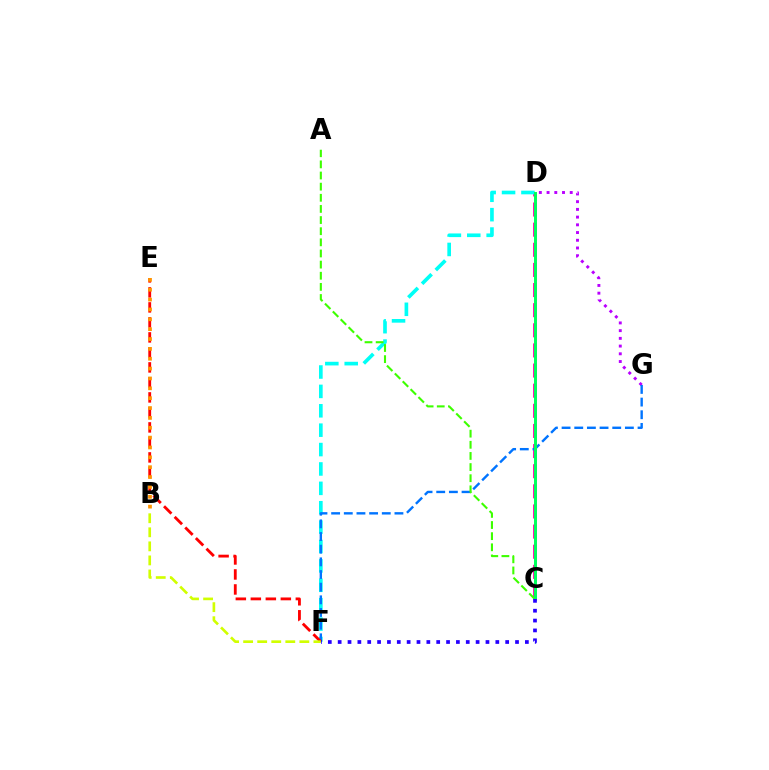{('D', 'G'): [{'color': '#b900ff', 'line_style': 'dotted', 'thickness': 2.1}], ('C', 'D'): [{'color': '#ff00ac', 'line_style': 'dashed', 'thickness': 2.73}, {'color': '#00ff5c', 'line_style': 'solid', 'thickness': 2.14}], ('D', 'F'): [{'color': '#00fff6', 'line_style': 'dashed', 'thickness': 2.63}], ('F', 'G'): [{'color': '#0074ff', 'line_style': 'dashed', 'thickness': 1.72}], ('E', 'F'): [{'color': '#ff0000', 'line_style': 'dashed', 'thickness': 2.04}], ('A', 'C'): [{'color': '#3dff00', 'line_style': 'dashed', 'thickness': 1.51}], ('B', 'E'): [{'color': '#ff9400', 'line_style': 'dotted', 'thickness': 2.68}], ('B', 'F'): [{'color': '#d1ff00', 'line_style': 'dashed', 'thickness': 1.91}], ('C', 'F'): [{'color': '#2500ff', 'line_style': 'dotted', 'thickness': 2.68}]}